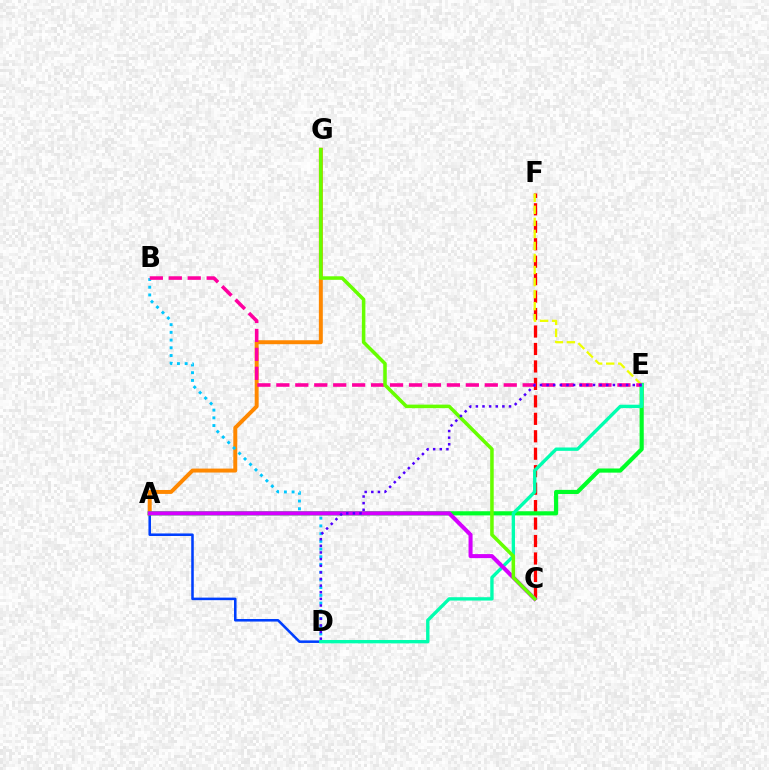{('A', 'D'): [{'color': '#003fff', 'line_style': 'solid', 'thickness': 1.84}], ('C', 'F'): [{'color': '#ff0000', 'line_style': 'dashed', 'thickness': 2.37}], ('A', 'G'): [{'color': '#ff8800', 'line_style': 'solid', 'thickness': 2.85}], ('E', 'F'): [{'color': '#eeff00', 'line_style': 'dashed', 'thickness': 1.64}], ('B', 'D'): [{'color': '#00c7ff', 'line_style': 'dotted', 'thickness': 2.1}], ('A', 'E'): [{'color': '#00ff27', 'line_style': 'solid', 'thickness': 2.99}], ('D', 'E'): [{'color': '#00ffaf', 'line_style': 'solid', 'thickness': 2.41}, {'color': '#4f00ff', 'line_style': 'dotted', 'thickness': 1.8}], ('B', 'E'): [{'color': '#ff00a0', 'line_style': 'dashed', 'thickness': 2.57}], ('A', 'C'): [{'color': '#d600ff', 'line_style': 'solid', 'thickness': 2.9}], ('C', 'G'): [{'color': '#66ff00', 'line_style': 'solid', 'thickness': 2.54}]}